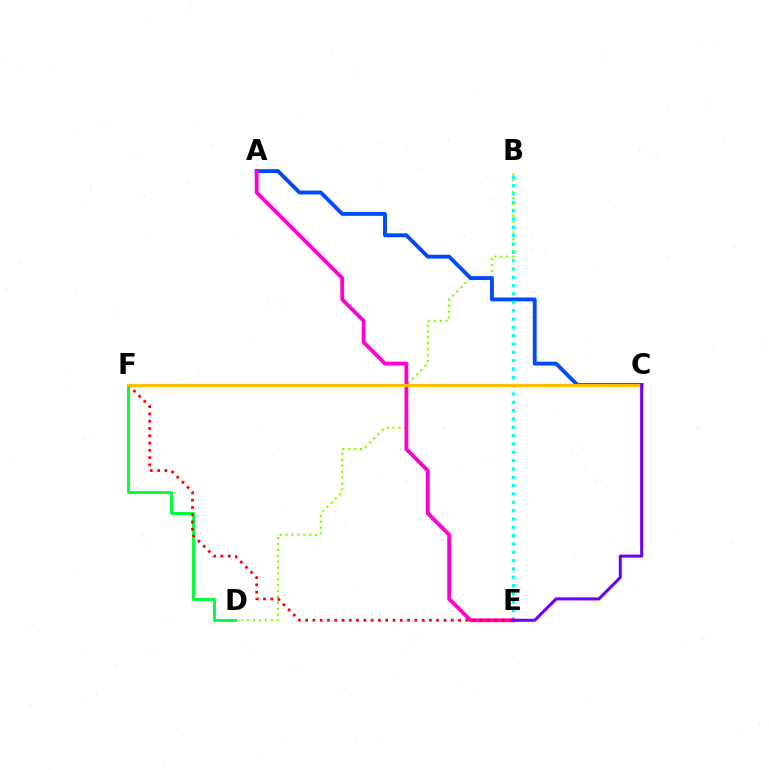{('B', 'D'): [{'color': '#84ff00', 'line_style': 'dotted', 'thickness': 1.6}], ('A', 'C'): [{'color': '#004bff', 'line_style': 'solid', 'thickness': 2.8}], ('D', 'F'): [{'color': '#00ff39', 'line_style': 'solid', 'thickness': 2.11}], ('B', 'E'): [{'color': '#00fff6', 'line_style': 'dotted', 'thickness': 2.26}], ('A', 'E'): [{'color': '#ff00cf', 'line_style': 'solid', 'thickness': 2.76}], ('E', 'F'): [{'color': '#ff0000', 'line_style': 'dotted', 'thickness': 1.98}], ('C', 'F'): [{'color': '#ffbd00', 'line_style': 'solid', 'thickness': 2.27}], ('C', 'E'): [{'color': '#7200ff', 'line_style': 'solid', 'thickness': 2.21}]}